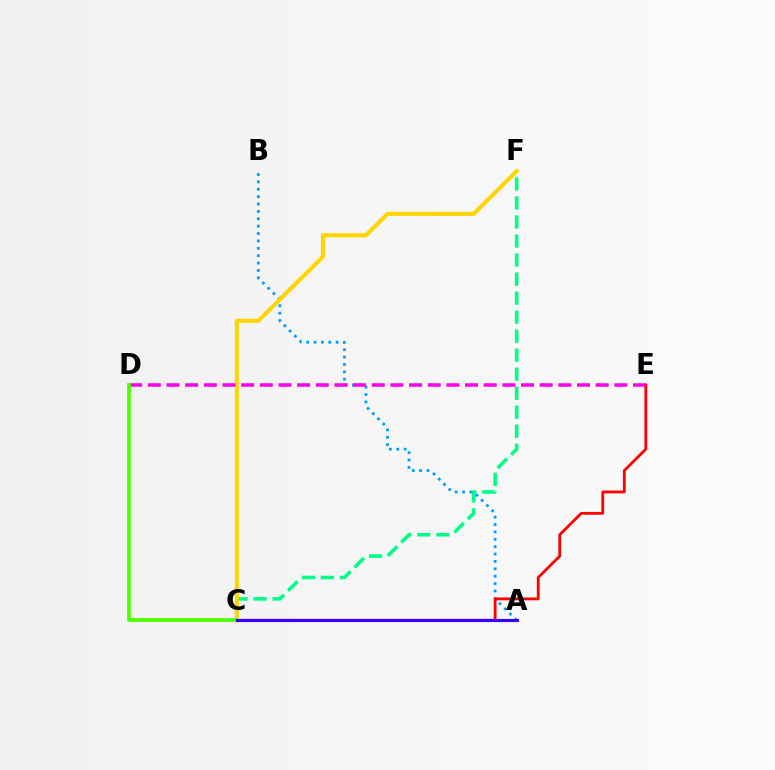{('C', 'F'): [{'color': '#00ff86', 'line_style': 'dashed', 'thickness': 2.58}, {'color': '#ffd500', 'line_style': 'solid', 'thickness': 2.93}], ('A', 'B'): [{'color': '#009eff', 'line_style': 'dotted', 'thickness': 2.01}], ('C', 'E'): [{'color': '#ff0000', 'line_style': 'solid', 'thickness': 2.02}], ('D', 'E'): [{'color': '#ff00ed', 'line_style': 'dashed', 'thickness': 2.53}], ('C', 'D'): [{'color': '#4fff00', 'line_style': 'solid', 'thickness': 2.71}], ('A', 'C'): [{'color': '#3700ff', 'line_style': 'solid', 'thickness': 2.25}]}